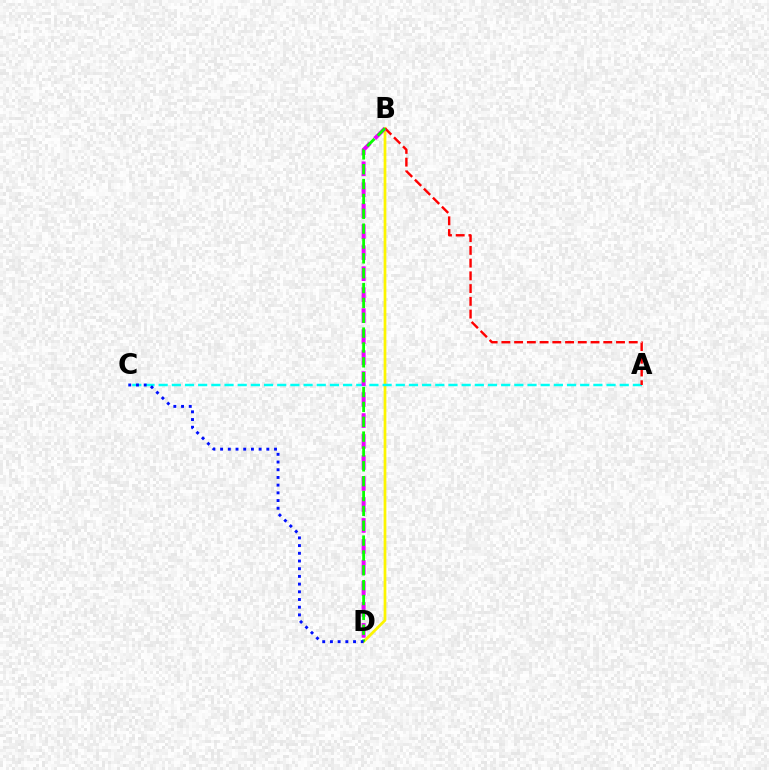{('B', 'D'): [{'color': '#fcf500', 'line_style': 'solid', 'thickness': 1.96}, {'color': '#ee00ff', 'line_style': 'dashed', 'thickness': 2.85}, {'color': '#08ff00', 'line_style': 'dashed', 'thickness': 2.02}], ('A', 'C'): [{'color': '#00fff6', 'line_style': 'dashed', 'thickness': 1.79}], ('A', 'B'): [{'color': '#ff0000', 'line_style': 'dashed', 'thickness': 1.73}], ('C', 'D'): [{'color': '#0010ff', 'line_style': 'dotted', 'thickness': 2.09}]}